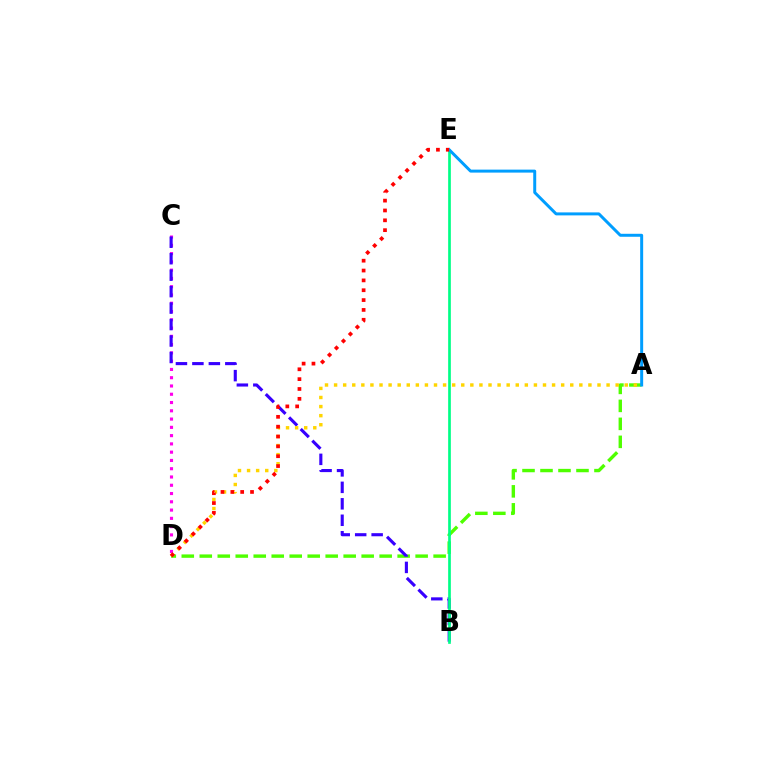{('C', 'D'): [{'color': '#ff00ed', 'line_style': 'dotted', 'thickness': 2.25}], ('A', 'D'): [{'color': '#4fff00', 'line_style': 'dashed', 'thickness': 2.44}, {'color': '#ffd500', 'line_style': 'dotted', 'thickness': 2.47}], ('B', 'C'): [{'color': '#3700ff', 'line_style': 'dashed', 'thickness': 2.24}], ('B', 'E'): [{'color': '#00ff86', 'line_style': 'solid', 'thickness': 1.94}], ('A', 'E'): [{'color': '#009eff', 'line_style': 'solid', 'thickness': 2.15}], ('D', 'E'): [{'color': '#ff0000', 'line_style': 'dotted', 'thickness': 2.68}]}